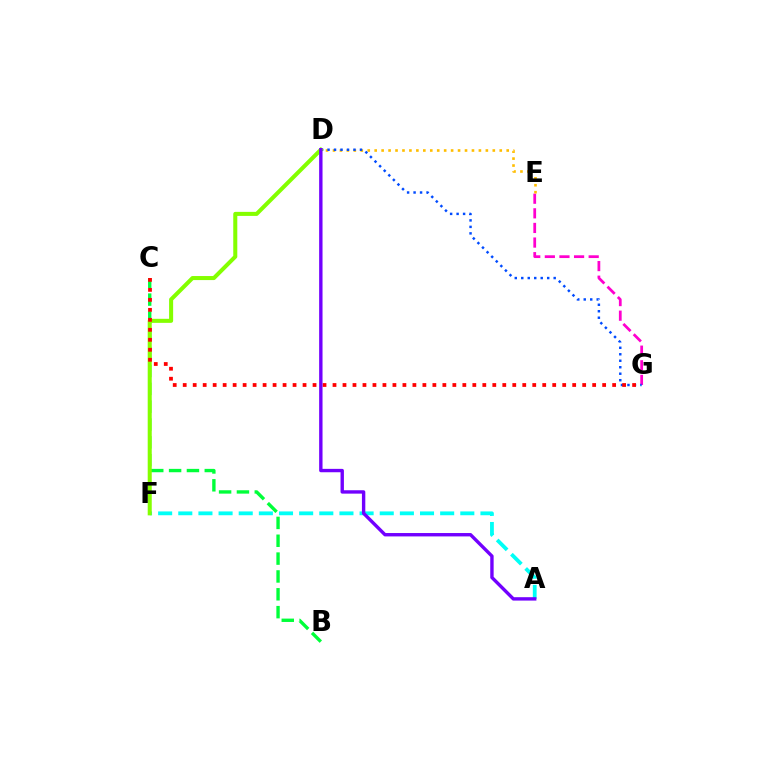{('A', 'F'): [{'color': '#00fff6', 'line_style': 'dashed', 'thickness': 2.74}], ('B', 'C'): [{'color': '#00ff39', 'line_style': 'dashed', 'thickness': 2.42}], ('E', 'G'): [{'color': '#ff00cf', 'line_style': 'dashed', 'thickness': 1.99}], ('D', 'E'): [{'color': '#ffbd00', 'line_style': 'dotted', 'thickness': 1.89}], ('D', 'G'): [{'color': '#004bff', 'line_style': 'dotted', 'thickness': 1.76}], ('D', 'F'): [{'color': '#84ff00', 'line_style': 'solid', 'thickness': 2.91}], ('C', 'G'): [{'color': '#ff0000', 'line_style': 'dotted', 'thickness': 2.71}], ('A', 'D'): [{'color': '#7200ff', 'line_style': 'solid', 'thickness': 2.44}]}